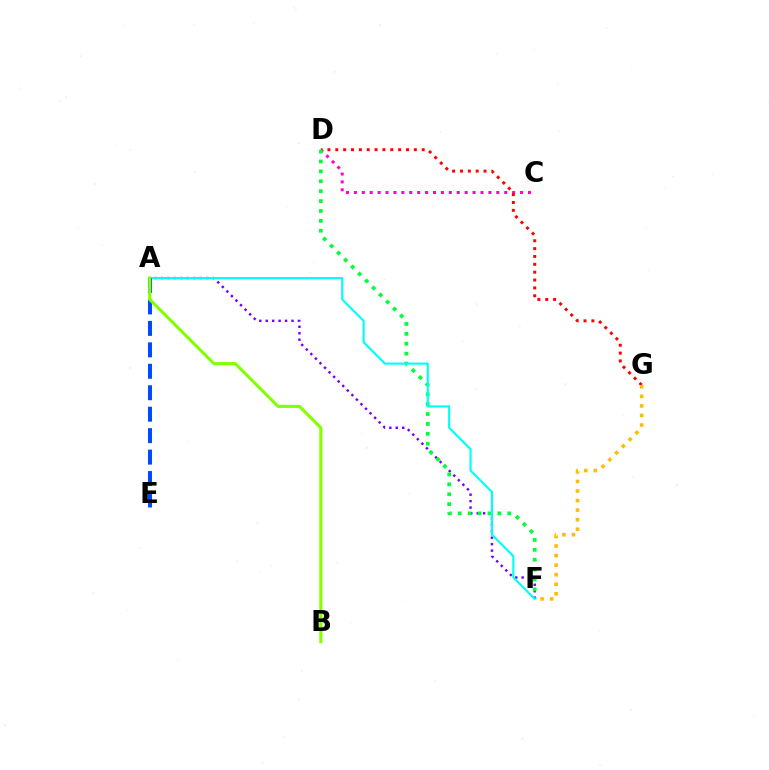{('C', 'D'): [{'color': '#ff00cf', 'line_style': 'dotted', 'thickness': 2.15}], ('D', 'G'): [{'color': '#ff0000', 'line_style': 'dotted', 'thickness': 2.13}], ('F', 'G'): [{'color': '#ffbd00', 'line_style': 'dotted', 'thickness': 2.6}], ('A', 'F'): [{'color': '#7200ff', 'line_style': 'dotted', 'thickness': 1.75}, {'color': '#00fff6', 'line_style': 'solid', 'thickness': 1.54}], ('D', 'F'): [{'color': '#00ff39', 'line_style': 'dotted', 'thickness': 2.69}], ('A', 'E'): [{'color': '#004bff', 'line_style': 'dashed', 'thickness': 2.91}], ('A', 'B'): [{'color': '#84ff00', 'line_style': 'solid', 'thickness': 2.23}]}